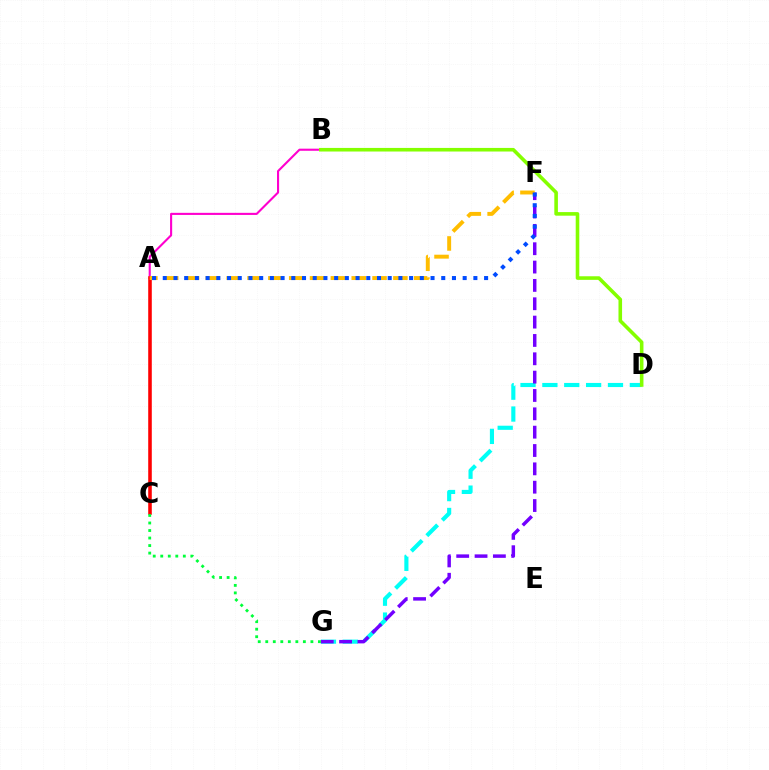{('A', 'B'): [{'color': '#ff00cf', 'line_style': 'solid', 'thickness': 1.52}], ('D', 'G'): [{'color': '#00fff6', 'line_style': 'dashed', 'thickness': 2.97}], ('A', 'C'): [{'color': '#ff0000', 'line_style': 'solid', 'thickness': 2.57}], ('B', 'D'): [{'color': '#84ff00', 'line_style': 'solid', 'thickness': 2.58}], ('F', 'G'): [{'color': '#7200ff', 'line_style': 'dashed', 'thickness': 2.49}], ('C', 'G'): [{'color': '#00ff39', 'line_style': 'dotted', 'thickness': 2.04}], ('A', 'F'): [{'color': '#ffbd00', 'line_style': 'dashed', 'thickness': 2.83}, {'color': '#004bff', 'line_style': 'dotted', 'thickness': 2.91}]}